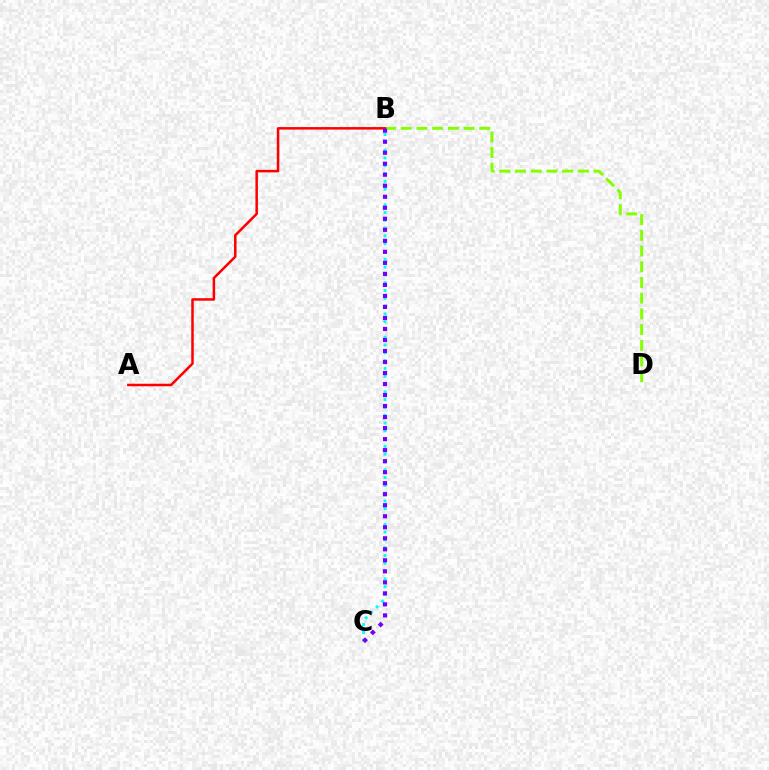{('B', 'D'): [{'color': '#84ff00', 'line_style': 'dashed', 'thickness': 2.13}], ('A', 'B'): [{'color': '#ff0000', 'line_style': 'solid', 'thickness': 1.81}], ('B', 'C'): [{'color': '#00fff6', 'line_style': 'dotted', 'thickness': 2.12}, {'color': '#7200ff', 'line_style': 'dotted', 'thickness': 2.99}]}